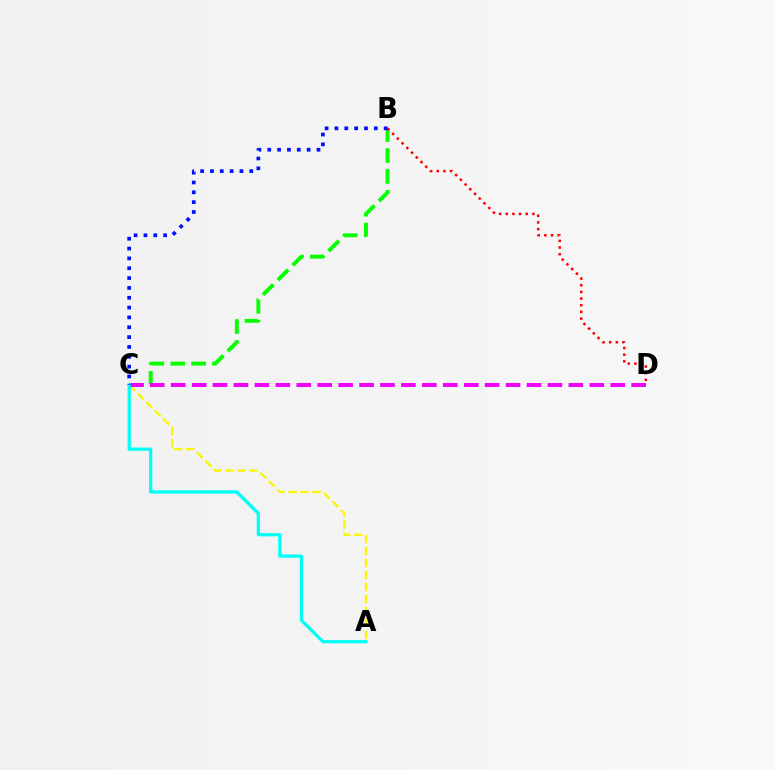{('B', 'C'): [{'color': '#08ff00', 'line_style': 'dashed', 'thickness': 2.84}, {'color': '#0010ff', 'line_style': 'dotted', 'thickness': 2.67}], ('A', 'C'): [{'color': '#fcf500', 'line_style': 'dashed', 'thickness': 1.63}, {'color': '#00fff6', 'line_style': 'solid', 'thickness': 2.34}], ('C', 'D'): [{'color': '#ee00ff', 'line_style': 'dashed', 'thickness': 2.84}], ('B', 'D'): [{'color': '#ff0000', 'line_style': 'dotted', 'thickness': 1.81}]}